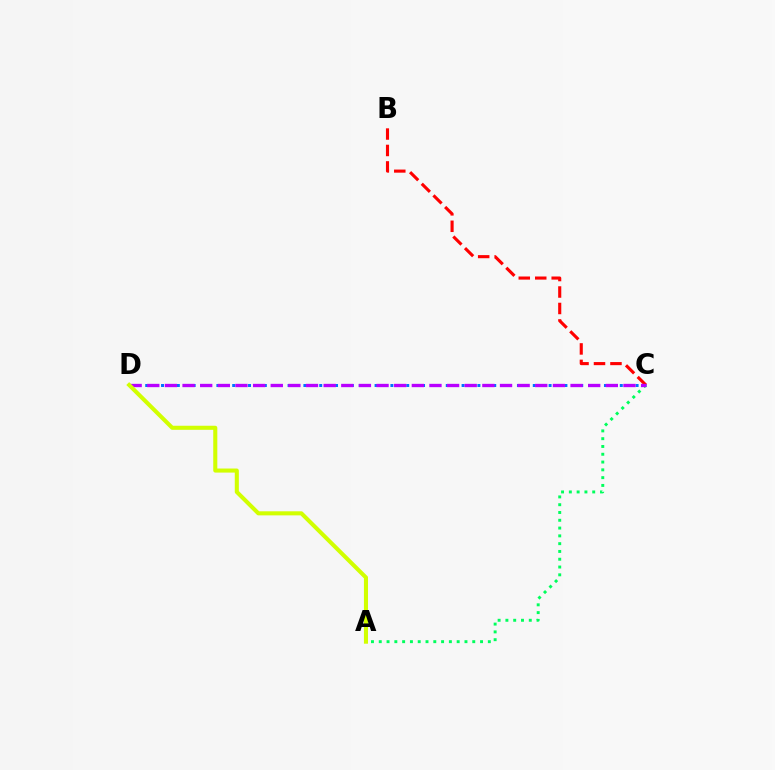{('C', 'D'): [{'color': '#0074ff', 'line_style': 'dotted', 'thickness': 2.15}, {'color': '#b900ff', 'line_style': 'dashed', 'thickness': 2.4}], ('B', 'C'): [{'color': '#ff0000', 'line_style': 'dashed', 'thickness': 2.24}], ('A', 'C'): [{'color': '#00ff5c', 'line_style': 'dotted', 'thickness': 2.12}], ('A', 'D'): [{'color': '#d1ff00', 'line_style': 'solid', 'thickness': 2.93}]}